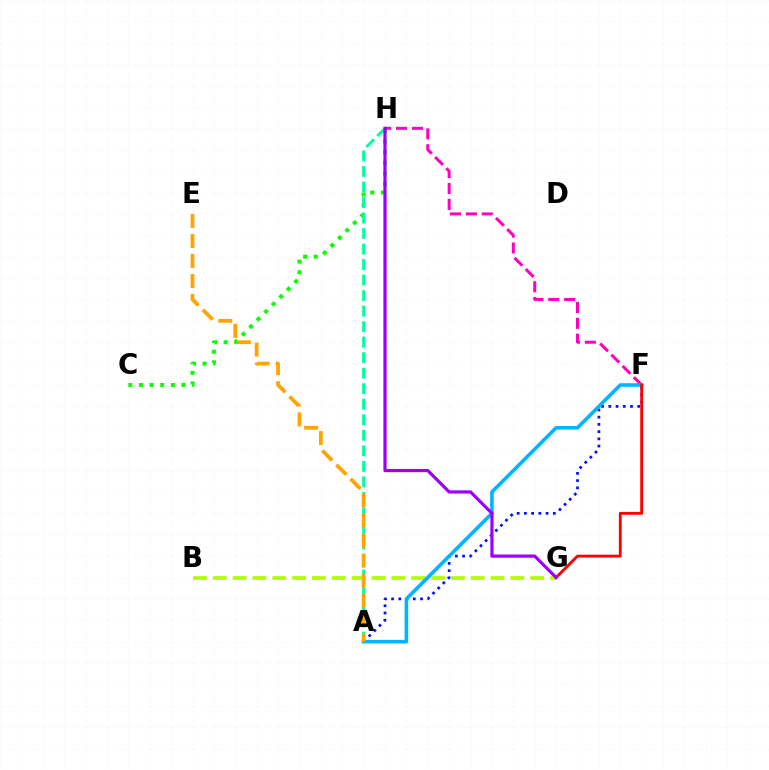{('C', 'H'): [{'color': '#08ff00', 'line_style': 'dotted', 'thickness': 2.89}], ('F', 'H'): [{'color': '#ff00bd', 'line_style': 'dashed', 'thickness': 2.16}], ('A', 'F'): [{'color': '#0010ff', 'line_style': 'dotted', 'thickness': 1.96}, {'color': '#00b5ff', 'line_style': 'solid', 'thickness': 2.58}], ('B', 'G'): [{'color': '#b3ff00', 'line_style': 'dashed', 'thickness': 2.69}], ('A', 'H'): [{'color': '#00ff9d', 'line_style': 'dashed', 'thickness': 2.11}], ('F', 'G'): [{'color': '#ff0000', 'line_style': 'solid', 'thickness': 2.05}], ('G', 'H'): [{'color': '#9b00ff', 'line_style': 'solid', 'thickness': 2.3}], ('A', 'E'): [{'color': '#ffa500', 'line_style': 'dashed', 'thickness': 2.72}]}